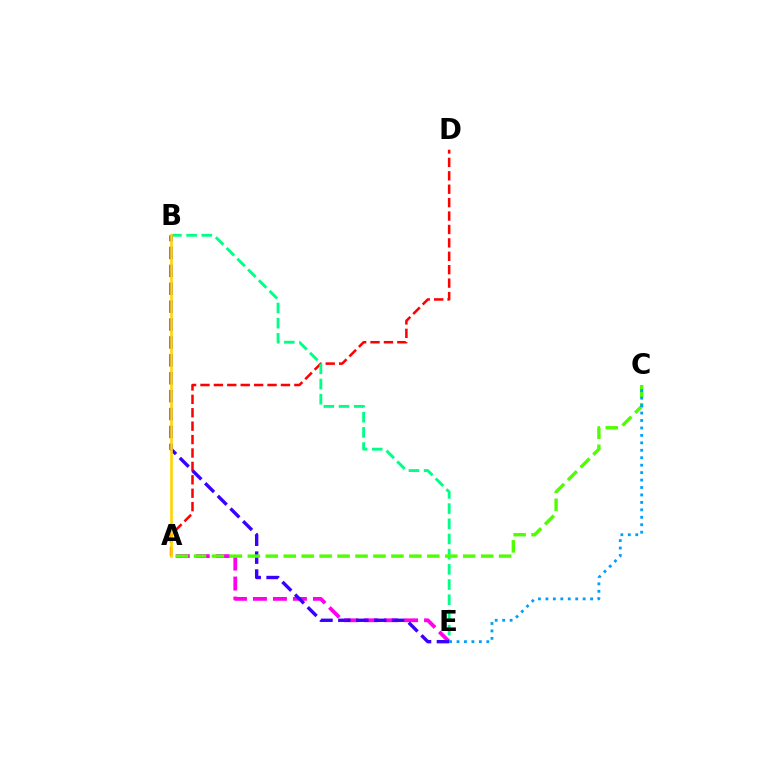{('A', 'E'): [{'color': '#ff00ed', 'line_style': 'dashed', 'thickness': 2.72}], ('A', 'D'): [{'color': '#ff0000', 'line_style': 'dashed', 'thickness': 1.82}], ('B', 'E'): [{'color': '#00ff86', 'line_style': 'dashed', 'thickness': 2.06}, {'color': '#3700ff', 'line_style': 'dashed', 'thickness': 2.43}], ('A', 'C'): [{'color': '#4fff00', 'line_style': 'dashed', 'thickness': 2.44}], ('C', 'E'): [{'color': '#009eff', 'line_style': 'dotted', 'thickness': 2.02}], ('A', 'B'): [{'color': '#ffd500', 'line_style': 'solid', 'thickness': 1.9}]}